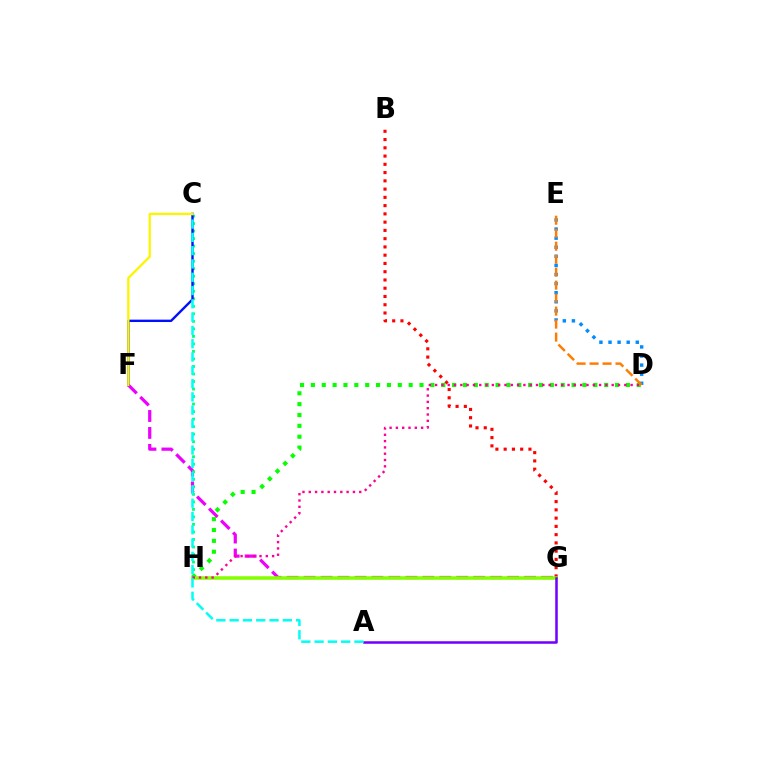{('B', 'G'): [{'color': '#ff0000', 'line_style': 'dotted', 'thickness': 2.24}], ('F', 'G'): [{'color': '#ee00ff', 'line_style': 'dashed', 'thickness': 2.3}], ('D', 'H'): [{'color': '#08ff00', 'line_style': 'dotted', 'thickness': 2.95}, {'color': '#ff0094', 'line_style': 'dotted', 'thickness': 1.71}], ('G', 'H'): [{'color': '#84ff00', 'line_style': 'solid', 'thickness': 2.54}], ('A', 'G'): [{'color': '#7200ff', 'line_style': 'solid', 'thickness': 1.82}], ('C', 'H'): [{'color': '#00ff74', 'line_style': 'dotted', 'thickness': 2.04}], ('C', 'F'): [{'color': '#0010ff', 'line_style': 'solid', 'thickness': 1.72}, {'color': '#fcf500', 'line_style': 'solid', 'thickness': 1.65}], ('D', 'E'): [{'color': '#008cff', 'line_style': 'dotted', 'thickness': 2.47}, {'color': '#ff7c00', 'line_style': 'dashed', 'thickness': 1.76}], ('A', 'C'): [{'color': '#00fff6', 'line_style': 'dashed', 'thickness': 1.81}]}